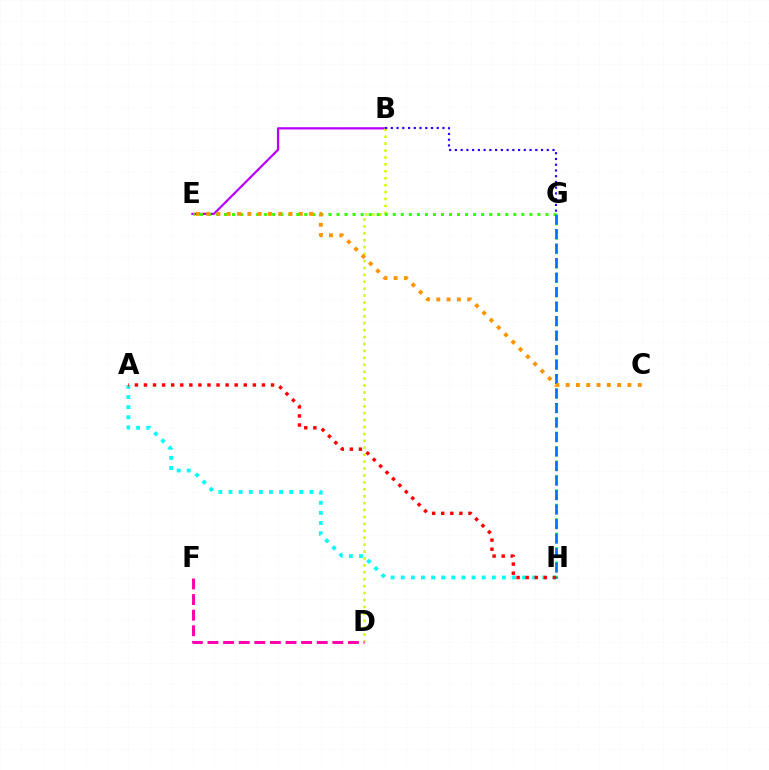{('A', 'H'): [{'color': '#00fff6', 'line_style': 'dotted', 'thickness': 2.75}, {'color': '#ff0000', 'line_style': 'dotted', 'thickness': 2.47}], ('B', 'E'): [{'color': '#b900ff', 'line_style': 'solid', 'thickness': 1.63}], ('B', 'D'): [{'color': '#d1ff00', 'line_style': 'dotted', 'thickness': 1.88}], ('D', 'F'): [{'color': '#ff00ac', 'line_style': 'dashed', 'thickness': 2.12}], ('E', 'G'): [{'color': '#3dff00', 'line_style': 'dotted', 'thickness': 2.18}], ('G', 'H'): [{'color': '#00ff5c', 'line_style': 'dotted', 'thickness': 1.96}, {'color': '#0074ff', 'line_style': 'dashed', 'thickness': 1.97}], ('C', 'E'): [{'color': '#ff9400', 'line_style': 'dotted', 'thickness': 2.8}], ('B', 'G'): [{'color': '#2500ff', 'line_style': 'dotted', 'thickness': 1.56}]}